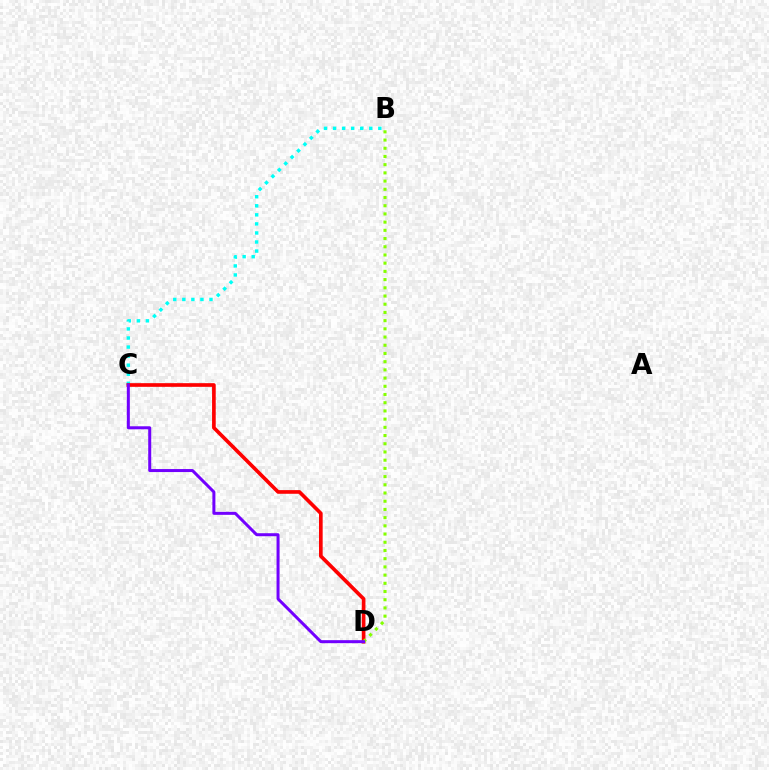{('B', 'C'): [{'color': '#00fff6', 'line_style': 'dotted', 'thickness': 2.46}], ('C', 'D'): [{'color': '#ff0000', 'line_style': 'solid', 'thickness': 2.64}, {'color': '#7200ff', 'line_style': 'solid', 'thickness': 2.16}], ('B', 'D'): [{'color': '#84ff00', 'line_style': 'dotted', 'thickness': 2.23}]}